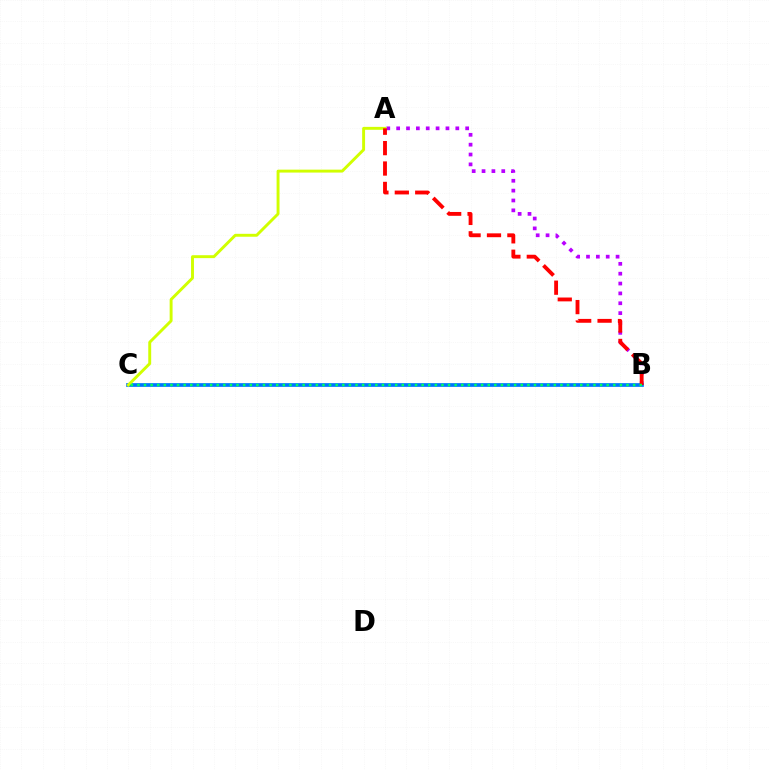{('A', 'B'): [{'color': '#b900ff', 'line_style': 'dotted', 'thickness': 2.68}, {'color': '#ff0000', 'line_style': 'dashed', 'thickness': 2.77}], ('B', 'C'): [{'color': '#0074ff', 'line_style': 'solid', 'thickness': 2.67}, {'color': '#00ff5c', 'line_style': 'dotted', 'thickness': 1.8}], ('A', 'C'): [{'color': '#d1ff00', 'line_style': 'solid', 'thickness': 2.1}]}